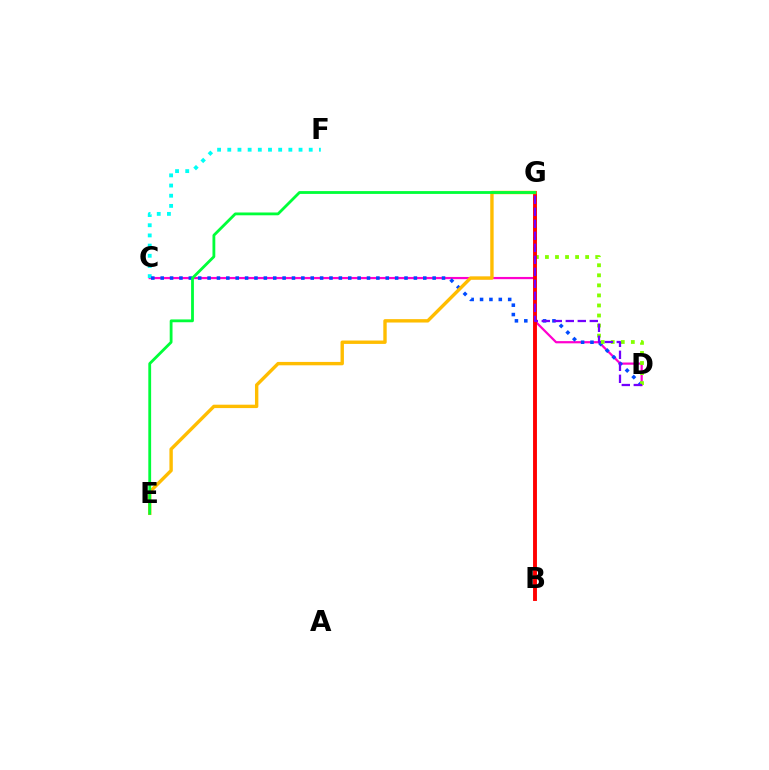{('C', 'D'): [{'color': '#ff00cf', 'line_style': 'solid', 'thickness': 1.6}, {'color': '#004bff', 'line_style': 'dotted', 'thickness': 2.55}], ('C', 'F'): [{'color': '#00fff6', 'line_style': 'dotted', 'thickness': 2.77}], ('D', 'G'): [{'color': '#84ff00', 'line_style': 'dotted', 'thickness': 2.73}, {'color': '#7200ff', 'line_style': 'dashed', 'thickness': 1.63}], ('B', 'G'): [{'color': '#ff0000', 'line_style': 'solid', 'thickness': 2.8}], ('E', 'G'): [{'color': '#ffbd00', 'line_style': 'solid', 'thickness': 2.44}, {'color': '#00ff39', 'line_style': 'solid', 'thickness': 2.02}]}